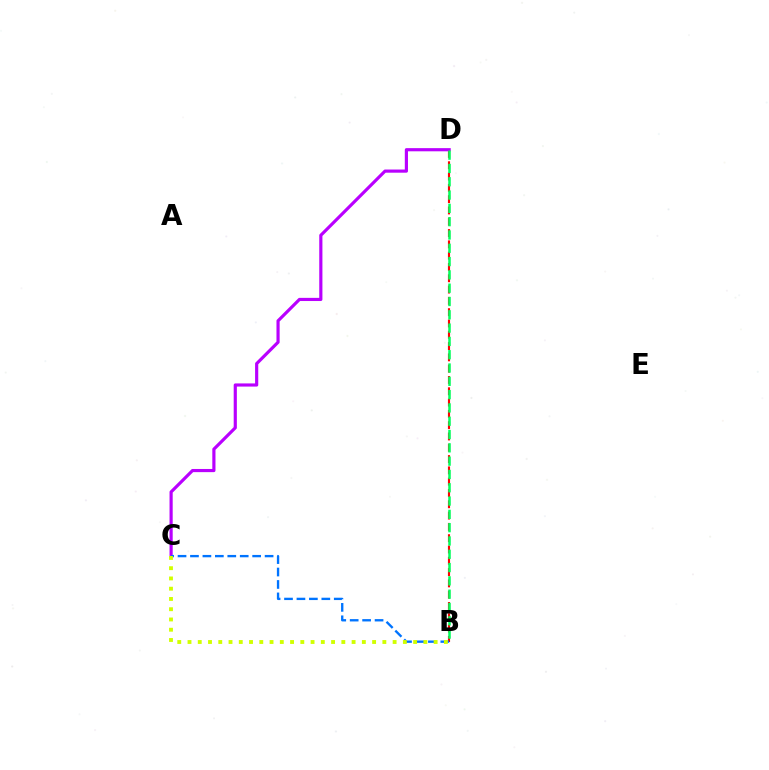{('B', 'D'): [{'color': '#ff0000', 'line_style': 'dashed', 'thickness': 1.54}, {'color': '#00ff5c', 'line_style': 'dashed', 'thickness': 1.81}], ('C', 'D'): [{'color': '#b900ff', 'line_style': 'solid', 'thickness': 2.28}], ('B', 'C'): [{'color': '#0074ff', 'line_style': 'dashed', 'thickness': 1.69}, {'color': '#d1ff00', 'line_style': 'dotted', 'thickness': 2.79}]}